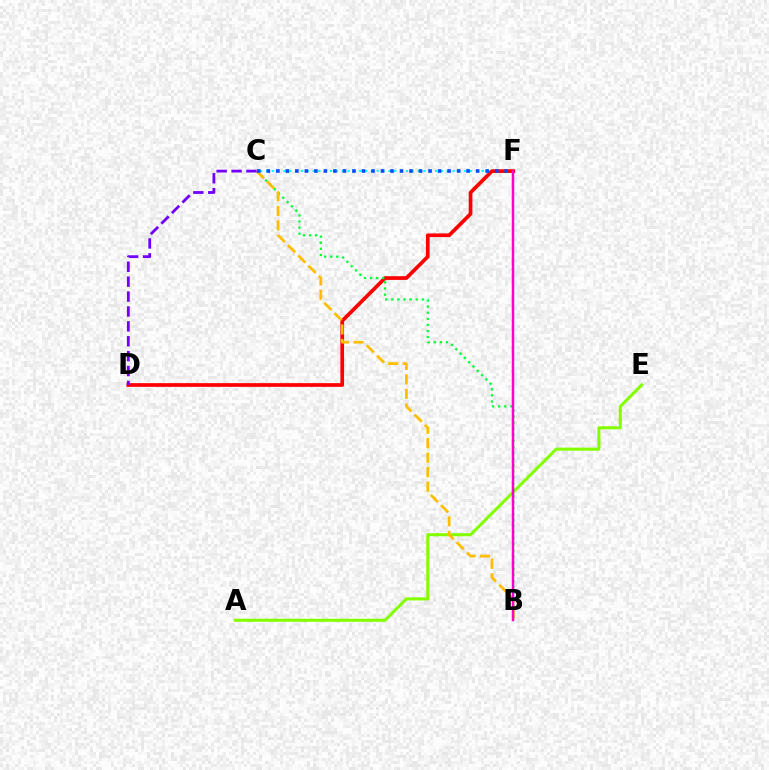{('A', 'E'): [{'color': '#84ff00', 'line_style': 'solid', 'thickness': 2.2}], ('C', 'F'): [{'color': '#00fff6', 'line_style': 'dotted', 'thickness': 1.58}, {'color': '#004bff', 'line_style': 'dotted', 'thickness': 2.59}], ('D', 'F'): [{'color': '#ff0000', 'line_style': 'solid', 'thickness': 2.66}], ('B', 'C'): [{'color': '#00ff39', 'line_style': 'dotted', 'thickness': 1.65}, {'color': '#ffbd00', 'line_style': 'dashed', 'thickness': 1.97}], ('B', 'F'): [{'color': '#ff00cf', 'line_style': 'solid', 'thickness': 1.79}], ('C', 'D'): [{'color': '#7200ff', 'line_style': 'dashed', 'thickness': 2.02}]}